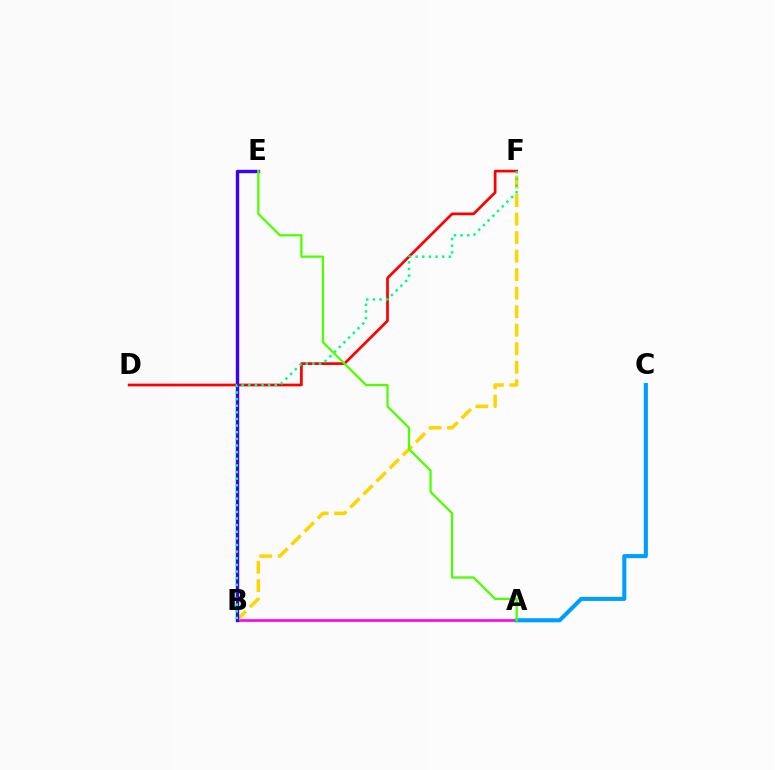{('D', 'F'): [{'color': '#ff0000', 'line_style': 'solid', 'thickness': 1.95}], ('A', 'B'): [{'color': '#ff00ed', 'line_style': 'solid', 'thickness': 1.9}], ('B', 'F'): [{'color': '#ffd500', 'line_style': 'dashed', 'thickness': 2.52}, {'color': '#00ff86', 'line_style': 'dotted', 'thickness': 1.8}], ('A', 'C'): [{'color': '#009eff', 'line_style': 'solid', 'thickness': 2.94}], ('B', 'E'): [{'color': '#3700ff', 'line_style': 'solid', 'thickness': 2.43}], ('A', 'E'): [{'color': '#4fff00', 'line_style': 'solid', 'thickness': 1.62}]}